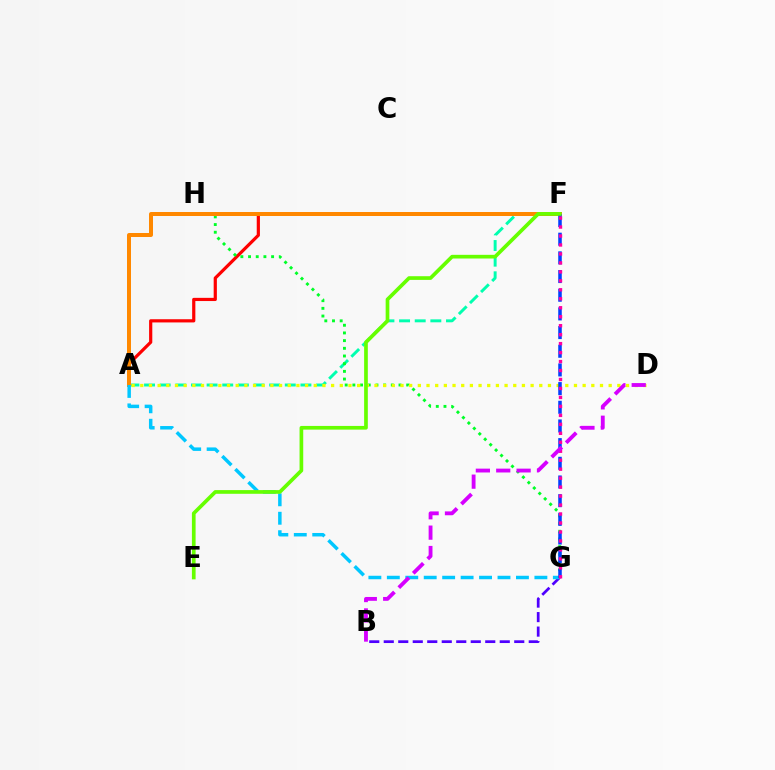{('A', 'F'): [{'color': '#ff0000', 'line_style': 'solid', 'thickness': 2.3}, {'color': '#00ffaf', 'line_style': 'dashed', 'thickness': 2.12}, {'color': '#ff8800', 'line_style': 'solid', 'thickness': 2.88}], ('B', 'G'): [{'color': '#4f00ff', 'line_style': 'dashed', 'thickness': 1.97}], ('G', 'H'): [{'color': '#00ff27', 'line_style': 'dotted', 'thickness': 2.09}], ('A', 'G'): [{'color': '#00c7ff', 'line_style': 'dashed', 'thickness': 2.51}], ('A', 'D'): [{'color': '#eeff00', 'line_style': 'dotted', 'thickness': 2.36}], ('F', 'G'): [{'color': '#003fff', 'line_style': 'dashed', 'thickness': 2.54}, {'color': '#ff00a0', 'line_style': 'dotted', 'thickness': 2.44}], ('E', 'F'): [{'color': '#66ff00', 'line_style': 'solid', 'thickness': 2.65}], ('B', 'D'): [{'color': '#d600ff', 'line_style': 'dashed', 'thickness': 2.77}]}